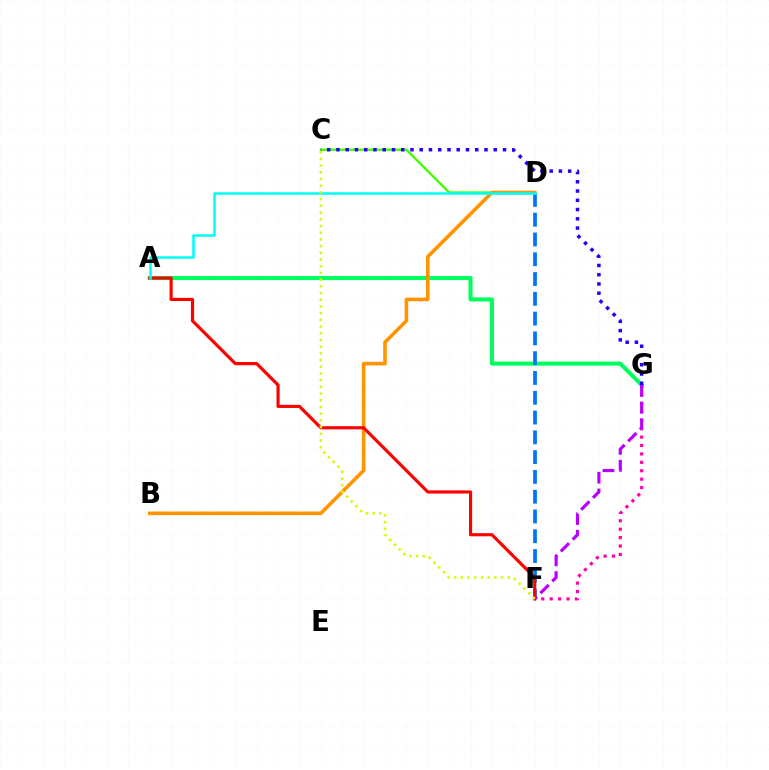{('A', 'G'): [{'color': '#00ff5c', 'line_style': 'solid', 'thickness': 2.91}], ('D', 'F'): [{'color': '#0074ff', 'line_style': 'dashed', 'thickness': 2.69}], ('C', 'D'): [{'color': '#3dff00', 'line_style': 'solid', 'thickness': 1.64}], ('F', 'G'): [{'color': '#ff00ac', 'line_style': 'dotted', 'thickness': 2.29}, {'color': '#b900ff', 'line_style': 'dashed', 'thickness': 2.27}], ('B', 'D'): [{'color': '#ff9400', 'line_style': 'solid', 'thickness': 2.59}], ('A', 'F'): [{'color': '#ff0000', 'line_style': 'solid', 'thickness': 2.26}], ('C', 'G'): [{'color': '#2500ff', 'line_style': 'dotted', 'thickness': 2.51}], ('A', 'D'): [{'color': '#00fff6', 'line_style': 'solid', 'thickness': 1.83}], ('C', 'F'): [{'color': '#d1ff00', 'line_style': 'dotted', 'thickness': 1.82}]}